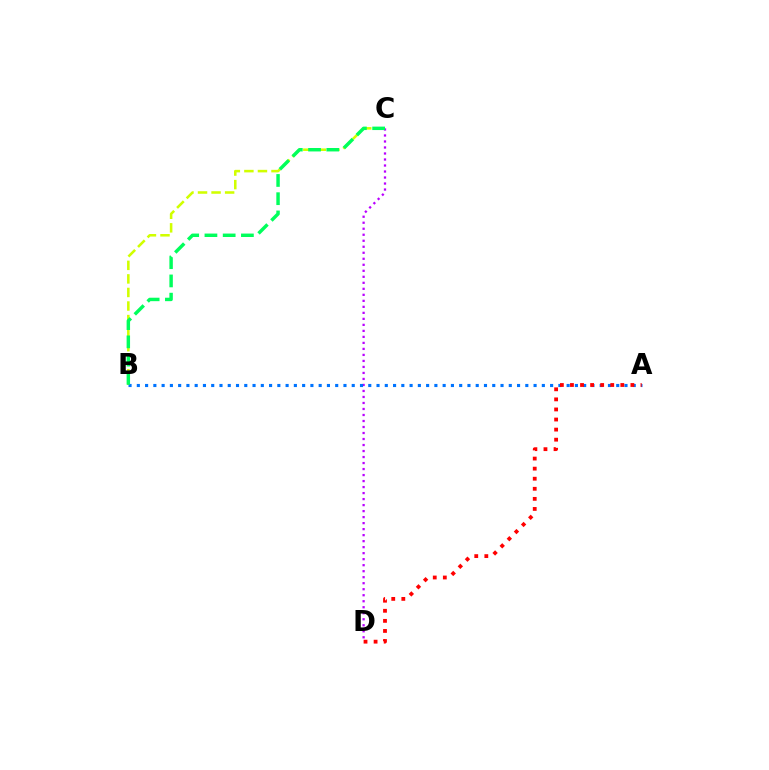{('B', 'C'): [{'color': '#d1ff00', 'line_style': 'dashed', 'thickness': 1.84}, {'color': '#00ff5c', 'line_style': 'dashed', 'thickness': 2.48}], ('C', 'D'): [{'color': '#b900ff', 'line_style': 'dotted', 'thickness': 1.63}], ('A', 'B'): [{'color': '#0074ff', 'line_style': 'dotted', 'thickness': 2.25}], ('A', 'D'): [{'color': '#ff0000', 'line_style': 'dotted', 'thickness': 2.74}]}